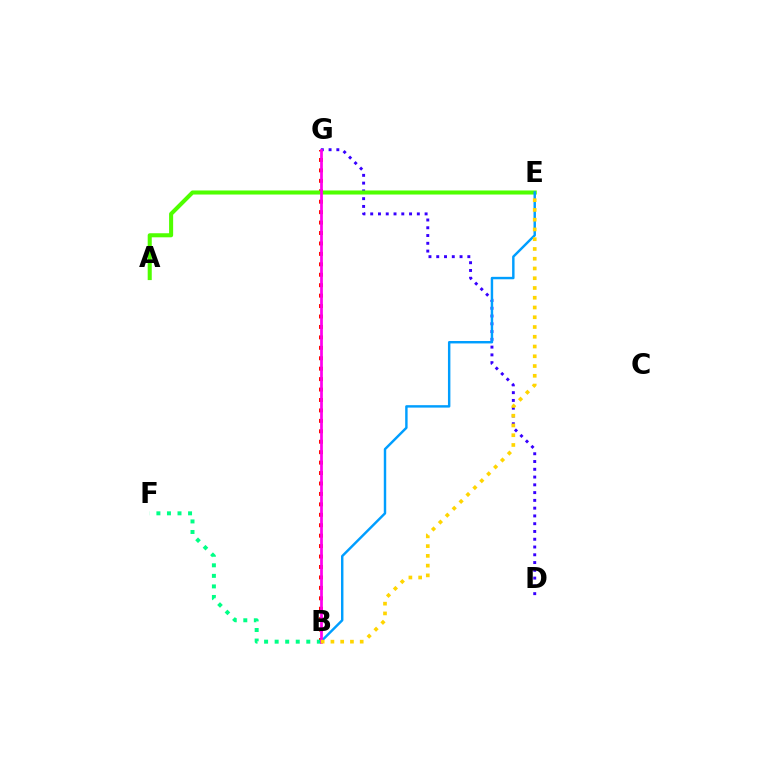{('B', 'G'): [{'color': '#ff0000', 'line_style': 'dotted', 'thickness': 2.84}, {'color': '#ff00ed', 'line_style': 'solid', 'thickness': 1.97}], ('B', 'F'): [{'color': '#00ff86', 'line_style': 'dotted', 'thickness': 2.87}], ('D', 'G'): [{'color': '#3700ff', 'line_style': 'dotted', 'thickness': 2.11}], ('A', 'E'): [{'color': '#4fff00', 'line_style': 'solid', 'thickness': 2.92}], ('B', 'E'): [{'color': '#009eff', 'line_style': 'solid', 'thickness': 1.75}, {'color': '#ffd500', 'line_style': 'dotted', 'thickness': 2.65}]}